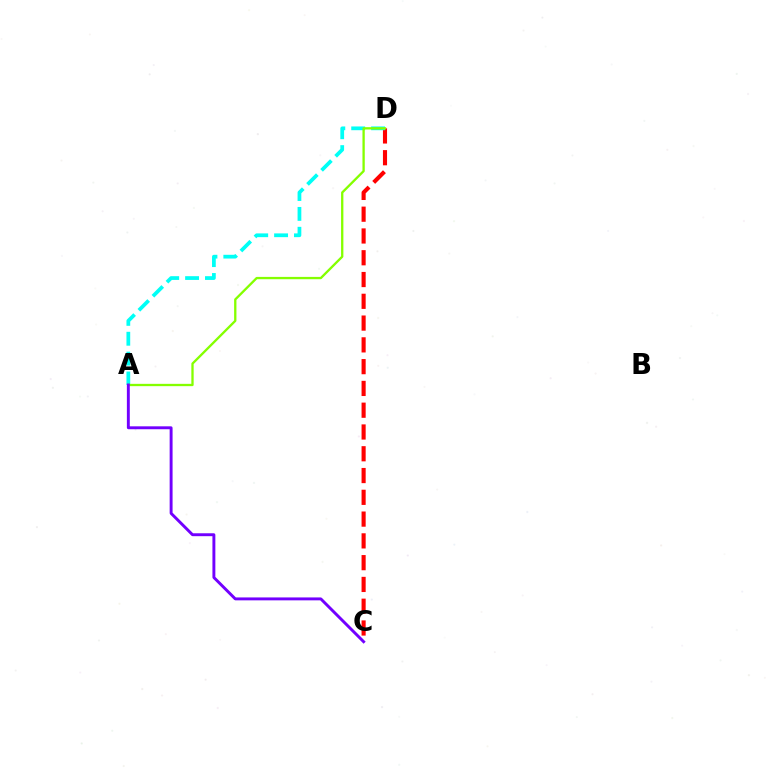{('C', 'D'): [{'color': '#ff0000', 'line_style': 'dashed', 'thickness': 2.96}], ('A', 'D'): [{'color': '#00fff6', 'line_style': 'dashed', 'thickness': 2.7}, {'color': '#84ff00', 'line_style': 'solid', 'thickness': 1.67}], ('A', 'C'): [{'color': '#7200ff', 'line_style': 'solid', 'thickness': 2.1}]}